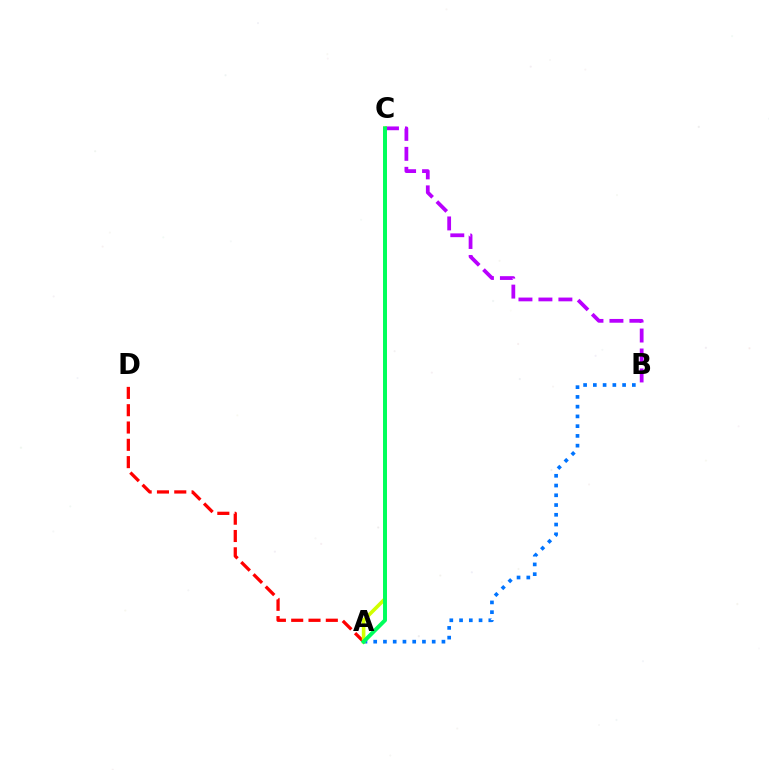{('A', 'B'): [{'color': '#0074ff', 'line_style': 'dotted', 'thickness': 2.65}], ('B', 'C'): [{'color': '#b900ff', 'line_style': 'dashed', 'thickness': 2.71}], ('A', 'D'): [{'color': '#ff0000', 'line_style': 'dashed', 'thickness': 2.35}], ('A', 'C'): [{'color': '#d1ff00', 'line_style': 'solid', 'thickness': 2.59}, {'color': '#00ff5c', 'line_style': 'solid', 'thickness': 2.84}]}